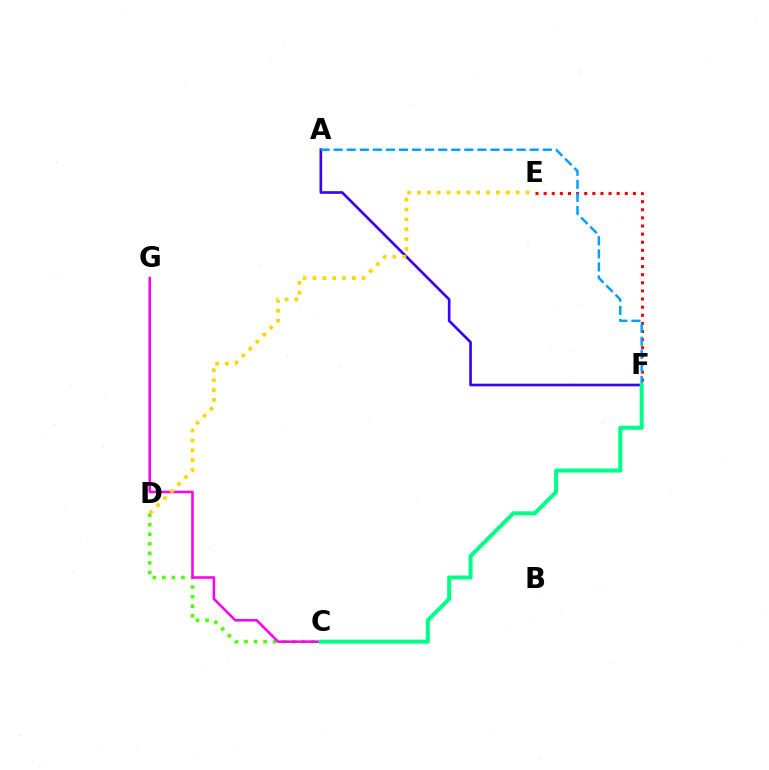{('A', 'F'): [{'color': '#3700ff', 'line_style': 'solid', 'thickness': 1.91}, {'color': '#009eff', 'line_style': 'dashed', 'thickness': 1.78}], ('E', 'F'): [{'color': '#ff0000', 'line_style': 'dotted', 'thickness': 2.2}], ('C', 'D'): [{'color': '#4fff00', 'line_style': 'dotted', 'thickness': 2.6}], ('C', 'G'): [{'color': '#ff00ed', 'line_style': 'solid', 'thickness': 1.84}], ('C', 'F'): [{'color': '#00ff86', 'line_style': 'solid', 'thickness': 2.9}], ('D', 'E'): [{'color': '#ffd500', 'line_style': 'dotted', 'thickness': 2.68}]}